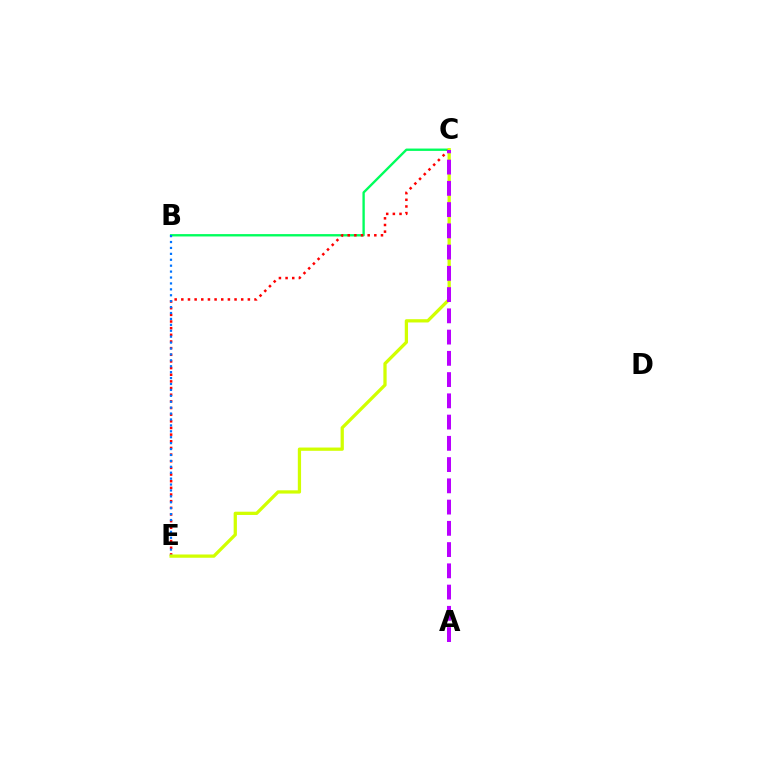{('B', 'C'): [{'color': '#00ff5c', 'line_style': 'solid', 'thickness': 1.7}], ('C', 'E'): [{'color': '#ff0000', 'line_style': 'dotted', 'thickness': 1.81}, {'color': '#d1ff00', 'line_style': 'solid', 'thickness': 2.35}], ('B', 'E'): [{'color': '#0074ff', 'line_style': 'dotted', 'thickness': 1.61}], ('A', 'C'): [{'color': '#b900ff', 'line_style': 'dashed', 'thickness': 2.89}]}